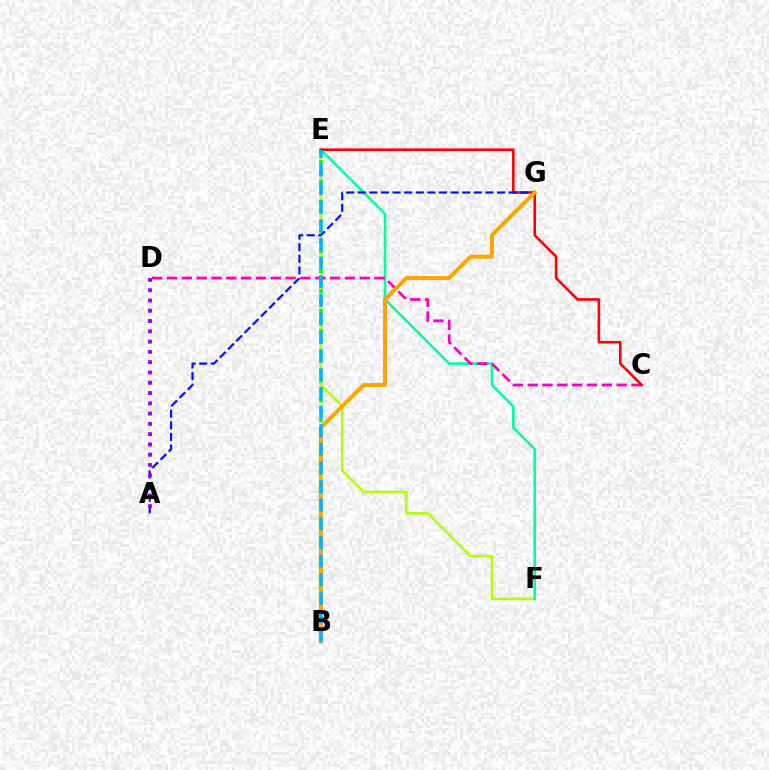{('E', 'F'): [{'color': '#b3ff00', 'line_style': 'solid', 'thickness': 1.85}, {'color': '#00ff9d', 'line_style': 'solid', 'thickness': 1.88}], ('B', 'E'): [{'color': '#08ff00', 'line_style': 'dotted', 'thickness': 2.7}, {'color': '#00b5ff', 'line_style': 'dashed', 'thickness': 2.53}], ('C', 'D'): [{'color': '#ff00bd', 'line_style': 'dashed', 'thickness': 2.01}], ('C', 'E'): [{'color': '#ff0000', 'line_style': 'solid', 'thickness': 1.87}], ('A', 'G'): [{'color': '#0010ff', 'line_style': 'dashed', 'thickness': 1.58}], ('B', 'G'): [{'color': '#ffa500', 'line_style': 'solid', 'thickness': 2.88}], ('A', 'D'): [{'color': '#9b00ff', 'line_style': 'dotted', 'thickness': 2.79}]}